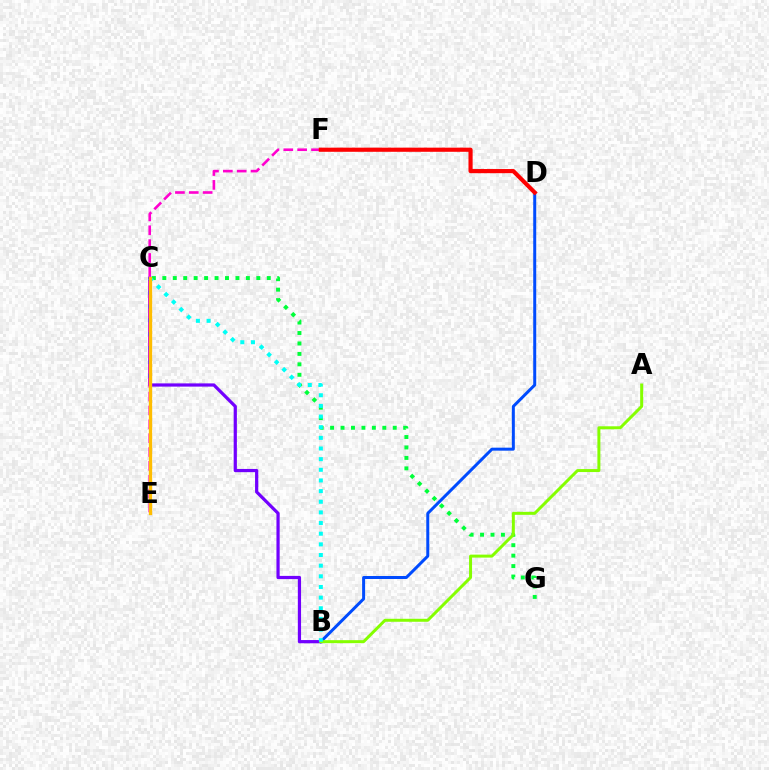{('B', 'D'): [{'color': '#004bff', 'line_style': 'solid', 'thickness': 2.15}], ('C', 'G'): [{'color': '#00ff39', 'line_style': 'dotted', 'thickness': 2.84}], ('B', 'C'): [{'color': '#7200ff', 'line_style': 'solid', 'thickness': 2.32}, {'color': '#00fff6', 'line_style': 'dotted', 'thickness': 2.89}], ('E', 'F'): [{'color': '#ff00cf', 'line_style': 'dashed', 'thickness': 1.88}], ('D', 'F'): [{'color': '#ff0000', 'line_style': 'solid', 'thickness': 2.99}], ('A', 'B'): [{'color': '#84ff00', 'line_style': 'solid', 'thickness': 2.15}], ('C', 'E'): [{'color': '#ffbd00', 'line_style': 'solid', 'thickness': 2.38}]}